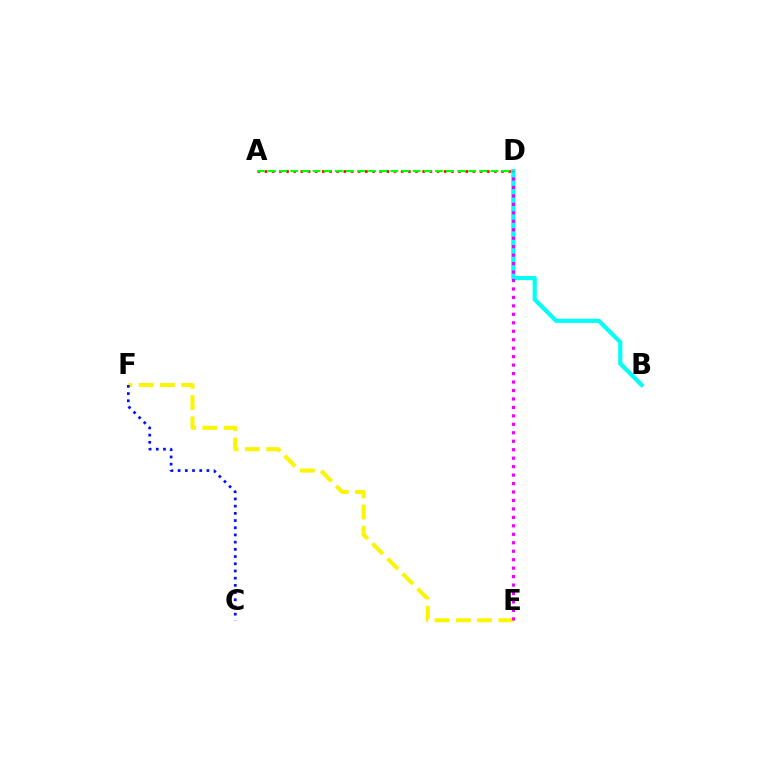{('E', 'F'): [{'color': '#fcf500', 'line_style': 'dashed', 'thickness': 2.89}], ('C', 'F'): [{'color': '#0010ff', 'line_style': 'dotted', 'thickness': 1.96}], ('B', 'D'): [{'color': '#00fff6', 'line_style': 'solid', 'thickness': 2.98}], ('A', 'D'): [{'color': '#ff0000', 'line_style': 'dotted', 'thickness': 1.95}, {'color': '#08ff00', 'line_style': 'dashed', 'thickness': 1.51}], ('D', 'E'): [{'color': '#ee00ff', 'line_style': 'dotted', 'thickness': 2.3}]}